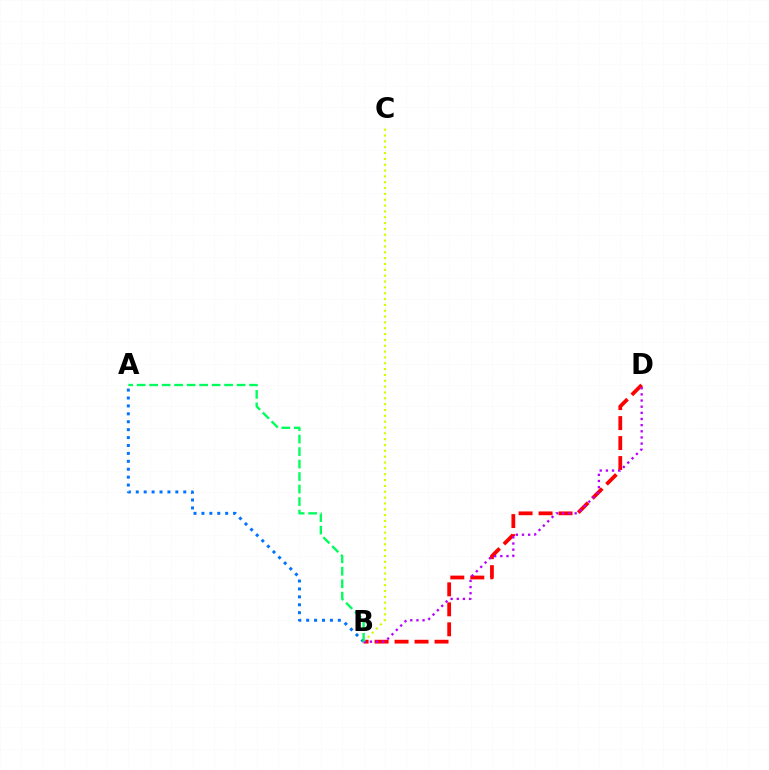{('A', 'B'): [{'color': '#0074ff', 'line_style': 'dotted', 'thickness': 2.15}, {'color': '#00ff5c', 'line_style': 'dashed', 'thickness': 1.7}], ('B', 'D'): [{'color': '#ff0000', 'line_style': 'dashed', 'thickness': 2.72}, {'color': '#b900ff', 'line_style': 'dotted', 'thickness': 1.67}], ('B', 'C'): [{'color': '#d1ff00', 'line_style': 'dotted', 'thickness': 1.59}]}